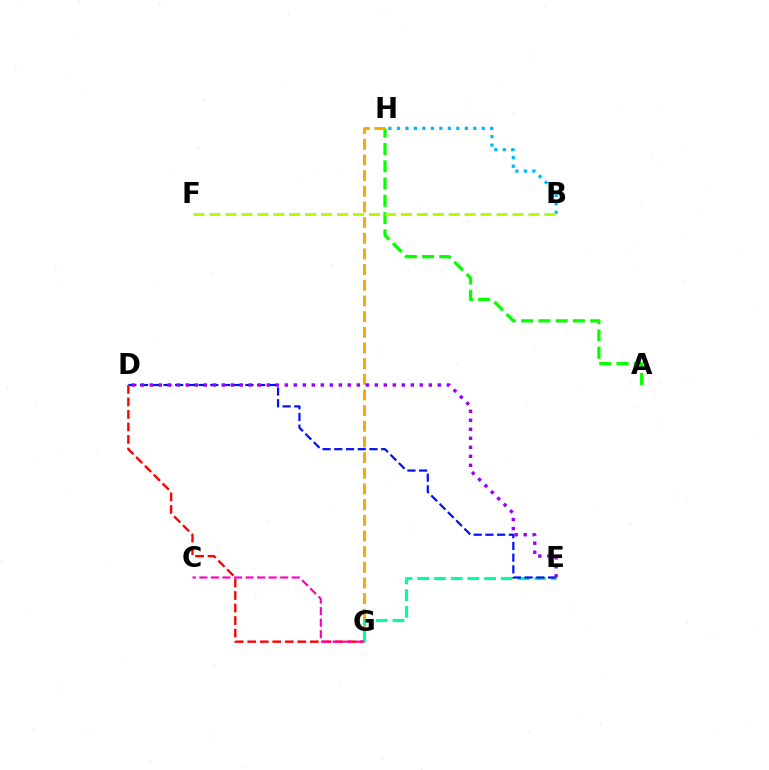{('A', 'H'): [{'color': '#08ff00', 'line_style': 'dashed', 'thickness': 2.35}], ('G', 'H'): [{'color': '#ffa500', 'line_style': 'dashed', 'thickness': 2.13}], ('B', 'H'): [{'color': '#00b5ff', 'line_style': 'dotted', 'thickness': 2.31}], ('E', 'G'): [{'color': '#00ff9d', 'line_style': 'dashed', 'thickness': 2.27}], ('D', 'E'): [{'color': '#0010ff', 'line_style': 'dashed', 'thickness': 1.59}, {'color': '#9b00ff', 'line_style': 'dotted', 'thickness': 2.45}], ('D', 'G'): [{'color': '#ff0000', 'line_style': 'dashed', 'thickness': 1.7}], ('B', 'F'): [{'color': '#b3ff00', 'line_style': 'dashed', 'thickness': 2.17}], ('C', 'G'): [{'color': '#ff00bd', 'line_style': 'dashed', 'thickness': 1.57}]}